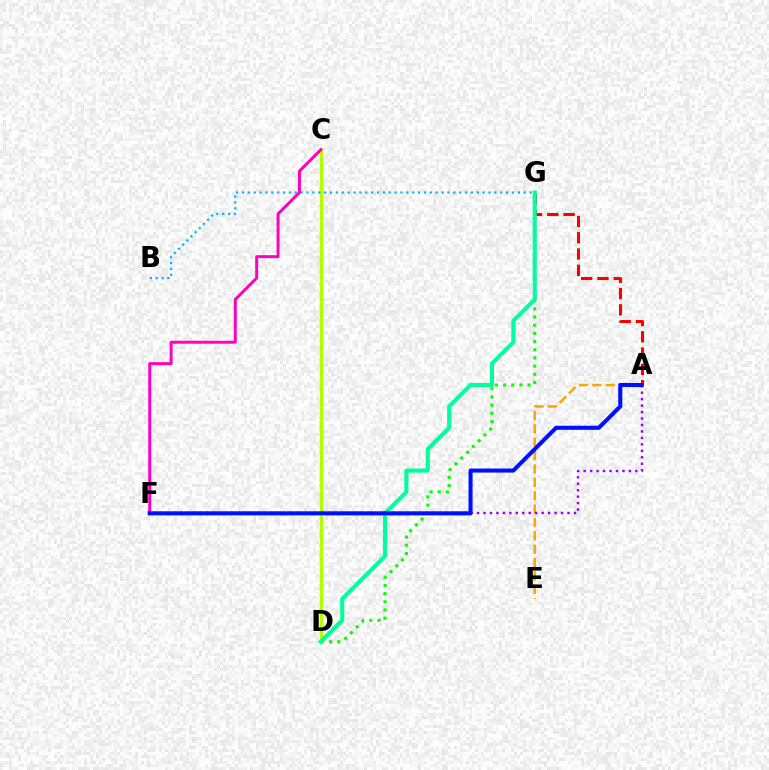{('C', 'D'): [{'color': '#b3ff00', 'line_style': 'solid', 'thickness': 2.48}], ('B', 'G'): [{'color': '#00b5ff', 'line_style': 'dotted', 'thickness': 1.59}], ('A', 'E'): [{'color': '#ffa500', 'line_style': 'dashed', 'thickness': 1.82}], ('D', 'G'): [{'color': '#08ff00', 'line_style': 'dotted', 'thickness': 2.22}, {'color': '#00ff9d', 'line_style': 'solid', 'thickness': 2.95}], ('A', 'F'): [{'color': '#9b00ff', 'line_style': 'dotted', 'thickness': 1.76}, {'color': '#0010ff', 'line_style': 'solid', 'thickness': 2.92}], ('A', 'G'): [{'color': '#ff0000', 'line_style': 'dashed', 'thickness': 2.22}], ('C', 'F'): [{'color': '#ff00bd', 'line_style': 'solid', 'thickness': 2.14}]}